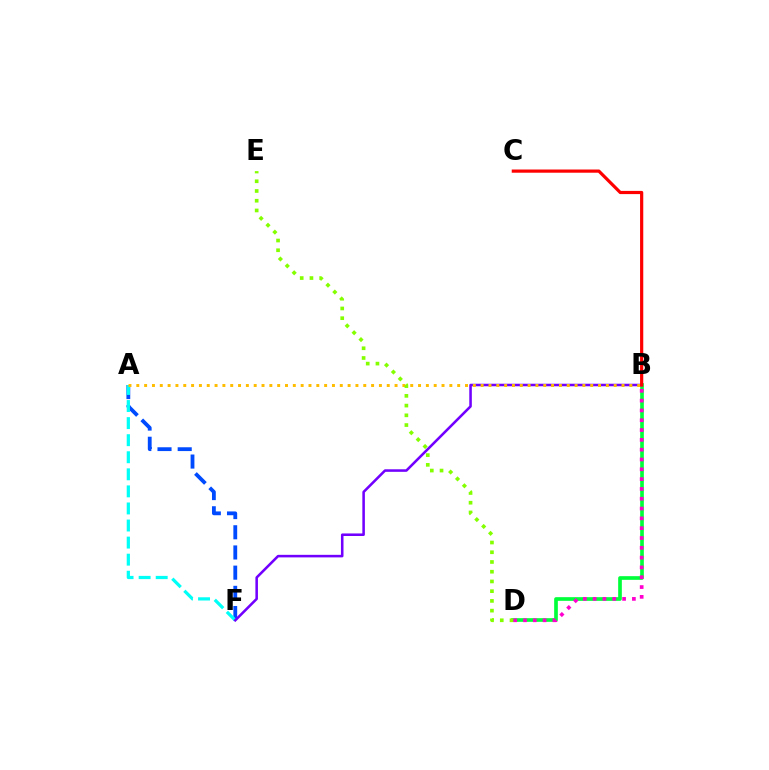{('B', 'D'): [{'color': '#00ff39', 'line_style': 'solid', 'thickness': 2.65}, {'color': '#ff00cf', 'line_style': 'dotted', 'thickness': 2.67}], ('A', 'F'): [{'color': '#004bff', 'line_style': 'dashed', 'thickness': 2.74}, {'color': '#00fff6', 'line_style': 'dashed', 'thickness': 2.32}], ('B', 'F'): [{'color': '#7200ff', 'line_style': 'solid', 'thickness': 1.84}], ('A', 'B'): [{'color': '#ffbd00', 'line_style': 'dotted', 'thickness': 2.13}], ('D', 'E'): [{'color': '#84ff00', 'line_style': 'dotted', 'thickness': 2.64}], ('B', 'C'): [{'color': '#ff0000', 'line_style': 'solid', 'thickness': 2.3}]}